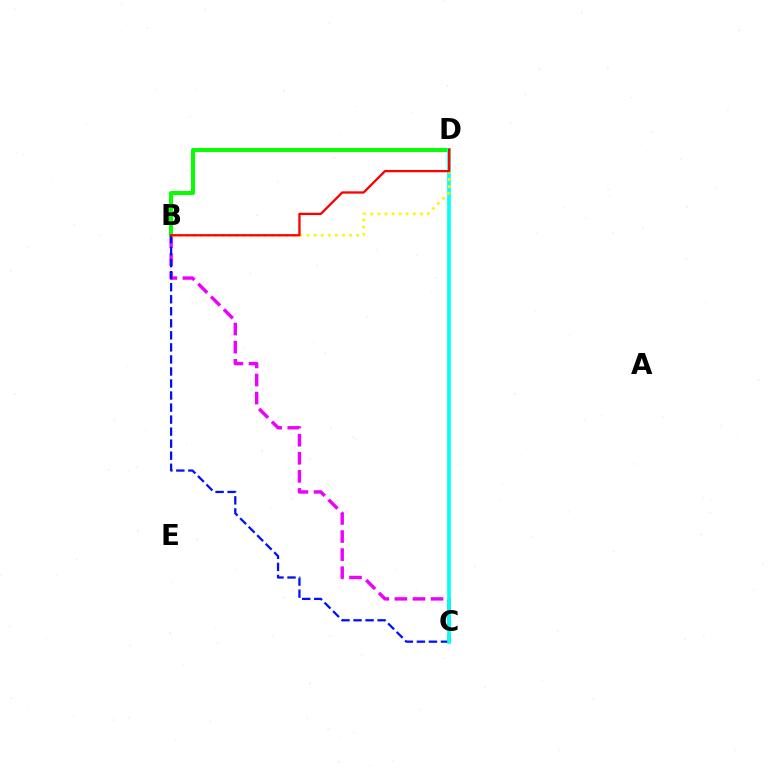{('B', 'C'): [{'color': '#ee00ff', 'line_style': 'dashed', 'thickness': 2.46}, {'color': '#0010ff', 'line_style': 'dashed', 'thickness': 1.64}], ('B', 'D'): [{'color': '#08ff00', 'line_style': 'solid', 'thickness': 2.87}, {'color': '#fcf500', 'line_style': 'dotted', 'thickness': 1.93}, {'color': '#ff0000', 'line_style': 'solid', 'thickness': 1.66}], ('C', 'D'): [{'color': '#00fff6', 'line_style': 'solid', 'thickness': 2.65}]}